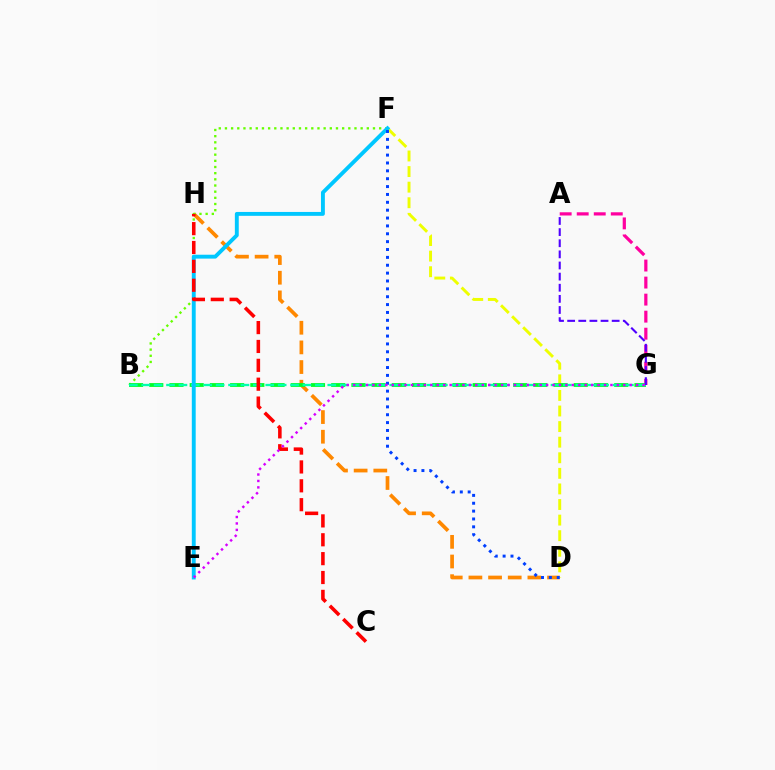{('D', 'H'): [{'color': '#ff8800', 'line_style': 'dashed', 'thickness': 2.67}], ('D', 'F'): [{'color': '#eeff00', 'line_style': 'dashed', 'thickness': 2.12}, {'color': '#003fff', 'line_style': 'dotted', 'thickness': 2.14}], ('B', 'F'): [{'color': '#66ff00', 'line_style': 'dotted', 'thickness': 1.68}], ('A', 'G'): [{'color': '#ff00a0', 'line_style': 'dashed', 'thickness': 2.31}, {'color': '#4f00ff', 'line_style': 'dashed', 'thickness': 1.51}], ('B', 'G'): [{'color': '#00ff27', 'line_style': 'dashed', 'thickness': 2.75}, {'color': '#00ffaf', 'line_style': 'dashed', 'thickness': 1.68}], ('E', 'F'): [{'color': '#00c7ff', 'line_style': 'solid', 'thickness': 2.8}], ('C', 'H'): [{'color': '#ff0000', 'line_style': 'dashed', 'thickness': 2.56}], ('E', 'G'): [{'color': '#d600ff', 'line_style': 'dotted', 'thickness': 1.75}]}